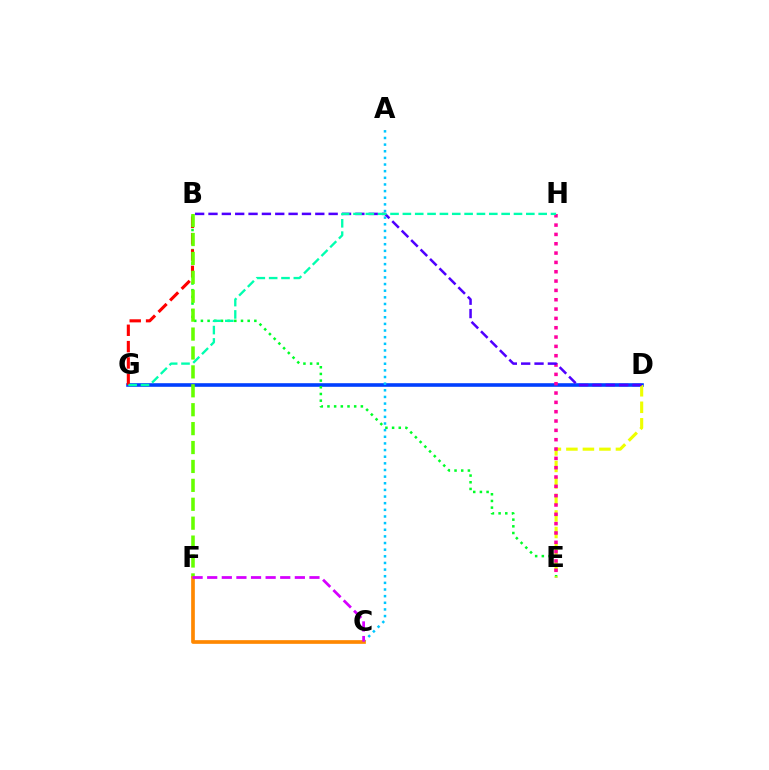{('D', 'G'): [{'color': '#003fff', 'line_style': 'solid', 'thickness': 2.59}], ('B', 'E'): [{'color': '#00ff27', 'line_style': 'dotted', 'thickness': 1.82}], ('B', 'G'): [{'color': '#ff0000', 'line_style': 'dashed', 'thickness': 2.22}], ('A', 'C'): [{'color': '#00c7ff', 'line_style': 'dotted', 'thickness': 1.8}], ('B', 'F'): [{'color': '#66ff00', 'line_style': 'dashed', 'thickness': 2.57}], ('D', 'E'): [{'color': '#eeff00', 'line_style': 'dashed', 'thickness': 2.24}], ('E', 'H'): [{'color': '#ff00a0', 'line_style': 'dotted', 'thickness': 2.53}], ('C', 'F'): [{'color': '#ff8800', 'line_style': 'solid', 'thickness': 2.65}, {'color': '#d600ff', 'line_style': 'dashed', 'thickness': 1.98}], ('B', 'D'): [{'color': '#4f00ff', 'line_style': 'dashed', 'thickness': 1.81}], ('G', 'H'): [{'color': '#00ffaf', 'line_style': 'dashed', 'thickness': 1.68}]}